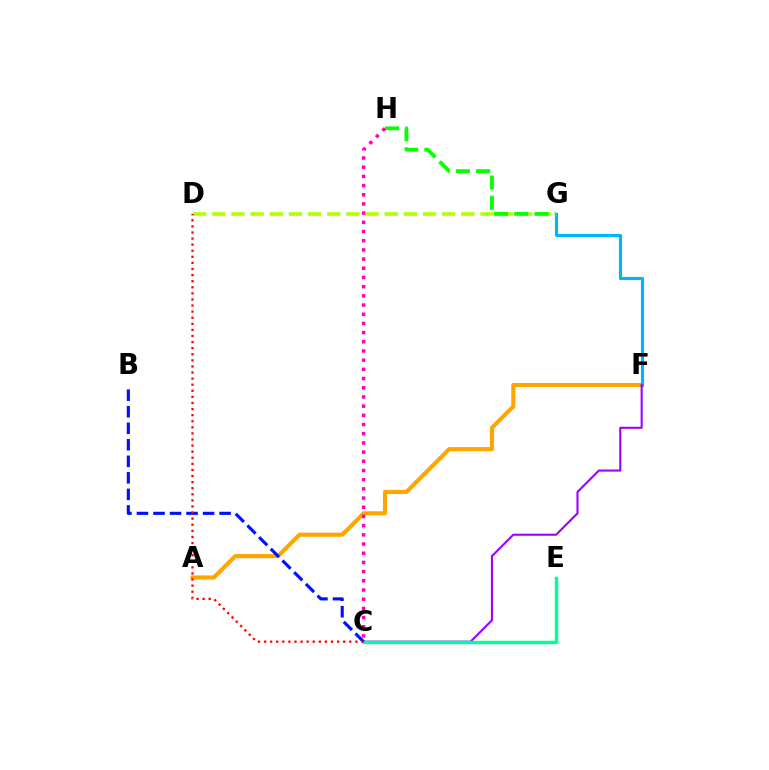{('A', 'F'): [{'color': '#ffa500', 'line_style': 'solid', 'thickness': 2.98}], ('F', 'G'): [{'color': '#00b5ff', 'line_style': 'solid', 'thickness': 2.24}], ('D', 'G'): [{'color': '#b3ff00', 'line_style': 'dashed', 'thickness': 2.6}], ('C', 'F'): [{'color': '#9b00ff', 'line_style': 'solid', 'thickness': 1.51}], ('C', 'E'): [{'color': '#00ff9d', 'line_style': 'solid', 'thickness': 2.48}], ('G', 'H'): [{'color': '#08ff00', 'line_style': 'dashed', 'thickness': 2.75}], ('C', 'H'): [{'color': '#ff00bd', 'line_style': 'dotted', 'thickness': 2.5}], ('B', 'C'): [{'color': '#0010ff', 'line_style': 'dashed', 'thickness': 2.25}], ('C', 'D'): [{'color': '#ff0000', 'line_style': 'dotted', 'thickness': 1.65}]}